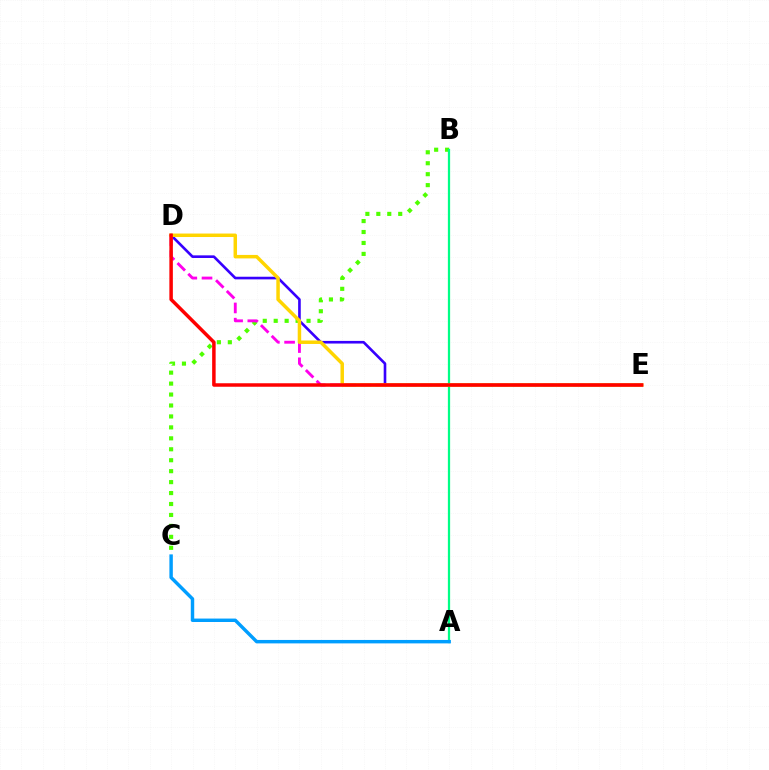{('D', 'E'): [{'color': '#3700ff', 'line_style': 'solid', 'thickness': 1.9}, {'color': '#ff00ed', 'line_style': 'dashed', 'thickness': 2.07}, {'color': '#ffd500', 'line_style': 'solid', 'thickness': 2.5}, {'color': '#ff0000', 'line_style': 'solid', 'thickness': 2.52}], ('B', 'C'): [{'color': '#4fff00', 'line_style': 'dotted', 'thickness': 2.97}], ('A', 'B'): [{'color': '#00ff86', 'line_style': 'solid', 'thickness': 1.62}], ('A', 'C'): [{'color': '#009eff', 'line_style': 'solid', 'thickness': 2.48}]}